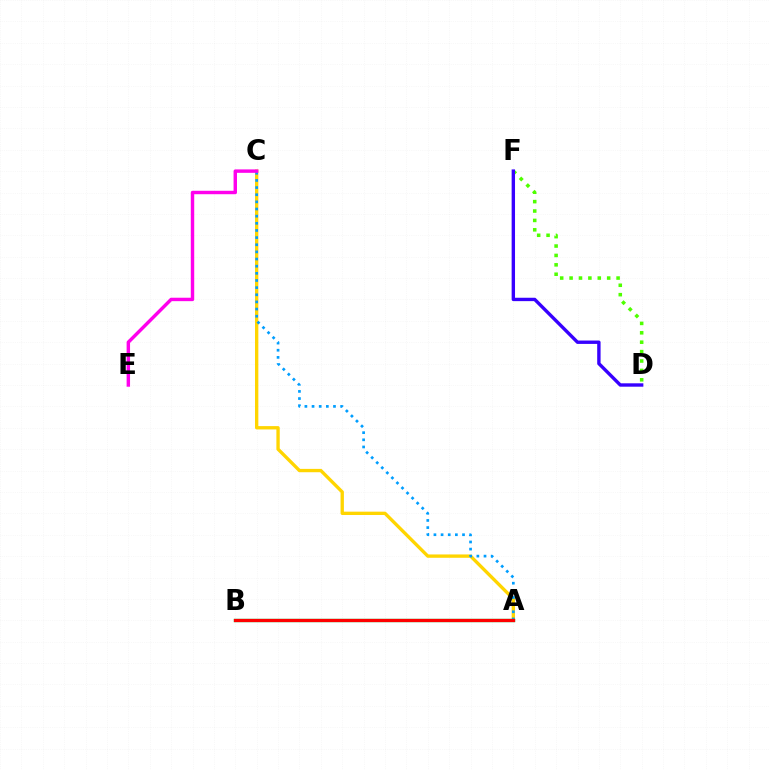{('A', 'C'): [{'color': '#ffd500', 'line_style': 'solid', 'thickness': 2.41}, {'color': '#009eff', 'line_style': 'dotted', 'thickness': 1.94}], ('C', 'E'): [{'color': '#ff00ed', 'line_style': 'solid', 'thickness': 2.47}], ('D', 'F'): [{'color': '#4fff00', 'line_style': 'dotted', 'thickness': 2.55}, {'color': '#3700ff', 'line_style': 'solid', 'thickness': 2.44}], ('A', 'B'): [{'color': '#00ff86', 'line_style': 'solid', 'thickness': 2.43}, {'color': '#ff0000', 'line_style': 'solid', 'thickness': 2.36}]}